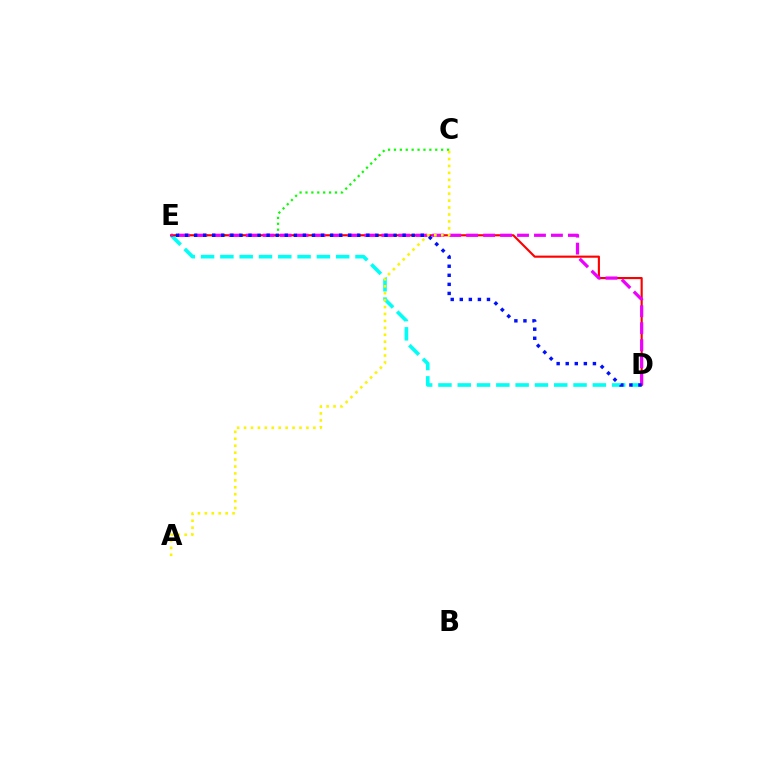{('D', 'E'): [{'color': '#00fff6', 'line_style': 'dashed', 'thickness': 2.62}, {'color': '#ff0000', 'line_style': 'solid', 'thickness': 1.53}, {'color': '#ee00ff', 'line_style': 'dashed', 'thickness': 2.3}, {'color': '#0010ff', 'line_style': 'dotted', 'thickness': 2.46}], ('C', 'E'): [{'color': '#08ff00', 'line_style': 'dotted', 'thickness': 1.6}], ('A', 'C'): [{'color': '#fcf500', 'line_style': 'dotted', 'thickness': 1.88}]}